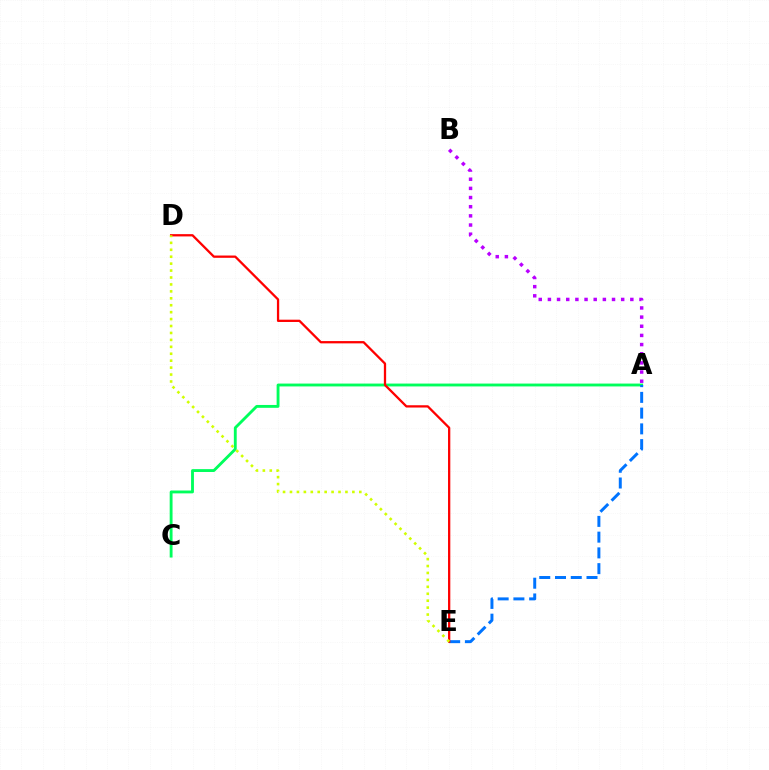{('A', 'B'): [{'color': '#b900ff', 'line_style': 'dotted', 'thickness': 2.49}], ('A', 'C'): [{'color': '#00ff5c', 'line_style': 'solid', 'thickness': 2.06}], ('A', 'E'): [{'color': '#0074ff', 'line_style': 'dashed', 'thickness': 2.14}], ('D', 'E'): [{'color': '#ff0000', 'line_style': 'solid', 'thickness': 1.65}, {'color': '#d1ff00', 'line_style': 'dotted', 'thickness': 1.88}]}